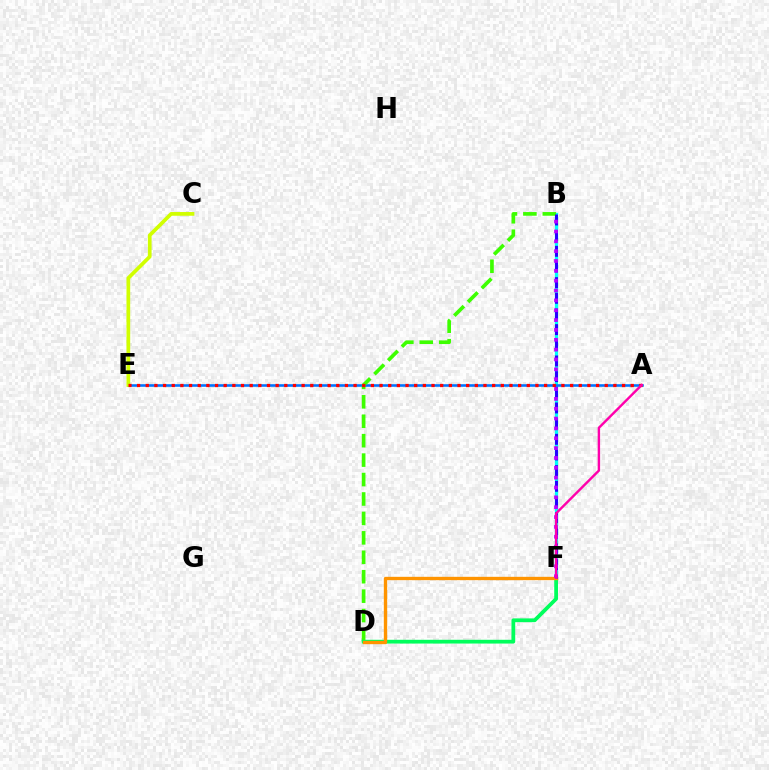{('B', 'F'): [{'color': '#00fff6', 'line_style': 'solid', 'thickness': 2.35}, {'color': '#2500ff', 'line_style': 'dashed', 'thickness': 2.13}, {'color': '#b900ff', 'line_style': 'dotted', 'thickness': 2.68}], ('A', 'E'): [{'color': '#0074ff', 'line_style': 'solid', 'thickness': 1.86}, {'color': '#ff0000', 'line_style': 'dotted', 'thickness': 2.35}], ('B', 'D'): [{'color': '#3dff00', 'line_style': 'dashed', 'thickness': 2.64}], ('C', 'E'): [{'color': '#d1ff00', 'line_style': 'solid', 'thickness': 2.67}], ('D', 'F'): [{'color': '#00ff5c', 'line_style': 'solid', 'thickness': 2.71}, {'color': '#ff9400', 'line_style': 'solid', 'thickness': 2.41}], ('A', 'F'): [{'color': '#ff00ac', 'line_style': 'solid', 'thickness': 1.74}]}